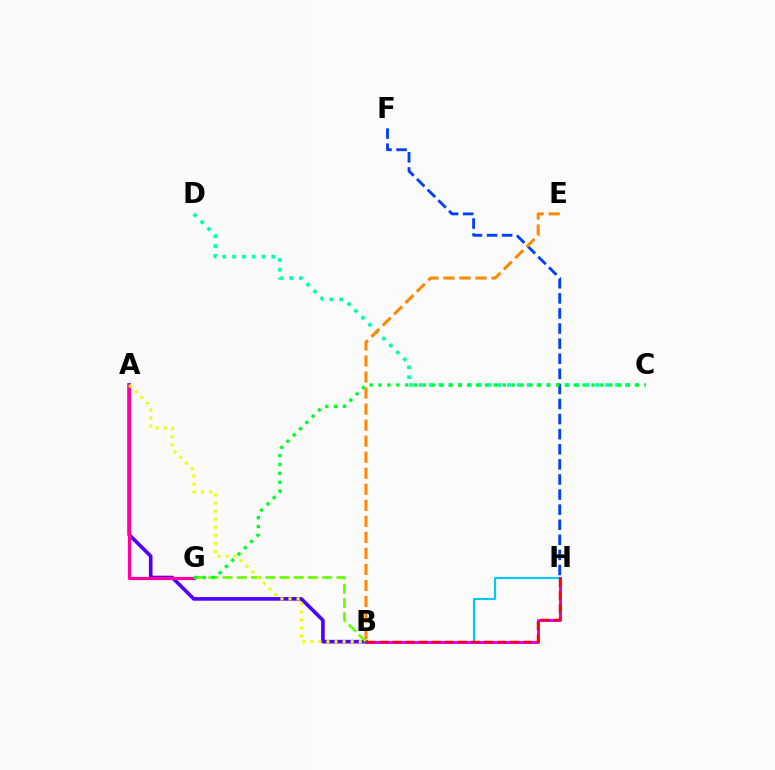{('C', 'D'): [{'color': '#00ffaf', 'line_style': 'dotted', 'thickness': 2.66}], ('A', 'B'): [{'color': '#4f00ff', 'line_style': 'solid', 'thickness': 2.61}, {'color': '#eeff00', 'line_style': 'dotted', 'thickness': 2.19}], ('B', 'H'): [{'color': '#00c7ff', 'line_style': 'solid', 'thickness': 1.51}, {'color': '#d600ff', 'line_style': 'solid', 'thickness': 2.14}, {'color': '#ff0000', 'line_style': 'dashed', 'thickness': 1.78}], ('B', 'G'): [{'color': '#66ff00', 'line_style': 'dashed', 'thickness': 1.93}], ('A', 'G'): [{'color': '#ff00a0', 'line_style': 'solid', 'thickness': 2.31}], ('F', 'H'): [{'color': '#003fff', 'line_style': 'dashed', 'thickness': 2.05}], ('B', 'E'): [{'color': '#ff8800', 'line_style': 'dashed', 'thickness': 2.18}], ('C', 'G'): [{'color': '#00ff27', 'line_style': 'dotted', 'thickness': 2.41}]}